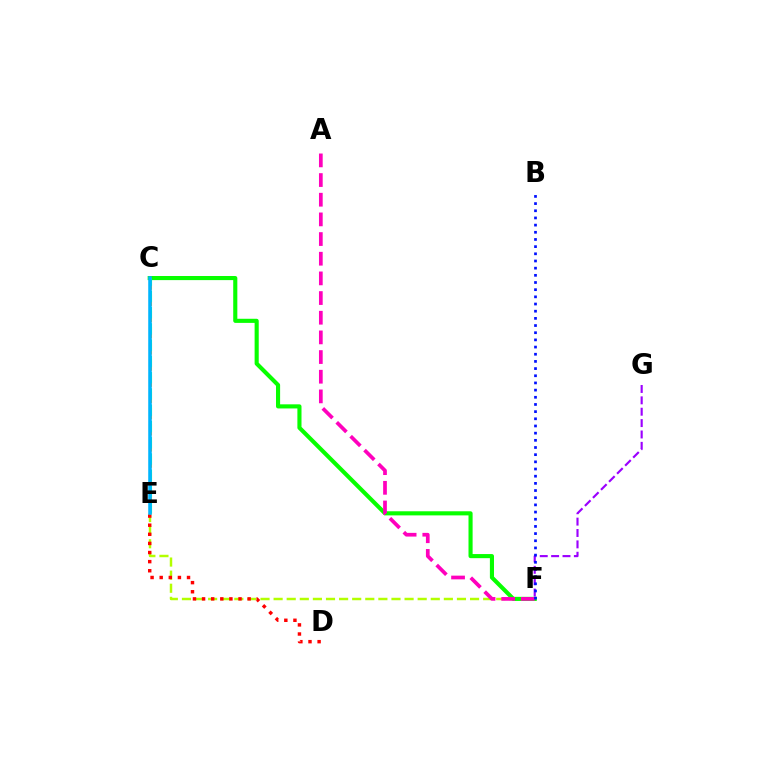{('E', 'F'): [{'color': '#b3ff00', 'line_style': 'dashed', 'thickness': 1.78}], ('C', 'F'): [{'color': '#08ff00', 'line_style': 'solid', 'thickness': 2.96}], ('F', 'G'): [{'color': '#9b00ff', 'line_style': 'dashed', 'thickness': 1.55}], ('C', 'E'): [{'color': '#ffa500', 'line_style': 'dashed', 'thickness': 2.2}, {'color': '#00ff9d', 'line_style': 'dashed', 'thickness': 2.21}, {'color': '#00b5ff', 'line_style': 'solid', 'thickness': 2.55}], ('A', 'F'): [{'color': '#ff00bd', 'line_style': 'dashed', 'thickness': 2.67}], ('D', 'E'): [{'color': '#ff0000', 'line_style': 'dotted', 'thickness': 2.48}], ('B', 'F'): [{'color': '#0010ff', 'line_style': 'dotted', 'thickness': 1.95}]}